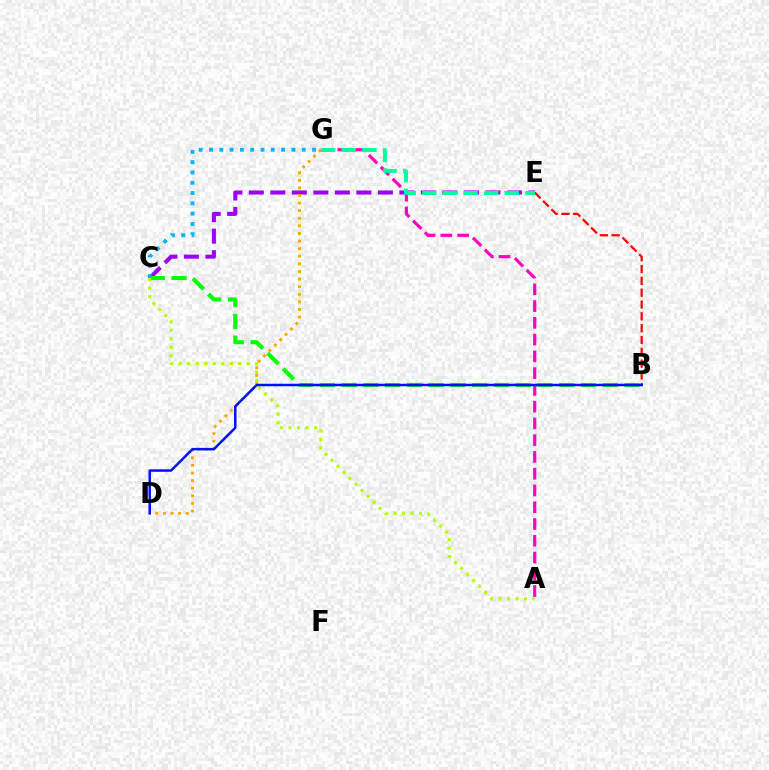{('C', 'E'): [{'color': '#9b00ff', 'line_style': 'dashed', 'thickness': 2.92}], ('D', 'G'): [{'color': '#ffa500', 'line_style': 'dotted', 'thickness': 2.06}], ('B', 'E'): [{'color': '#ff0000', 'line_style': 'dashed', 'thickness': 1.61}], ('B', 'C'): [{'color': '#08ff00', 'line_style': 'dashed', 'thickness': 2.96}], ('A', 'G'): [{'color': '#ff00bd', 'line_style': 'dashed', 'thickness': 2.28}], ('A', 'C'): [{'color': '#b3ff00', 'line_style': 'dotted', 'thickness': 2.31}], ('B', 'D'): [{'color': '#0010ff', 'line_style': 'solid', 'thickness': 1.8}], ('E', 'G'): [{'color': '#00ff9d', 'line_style': 'dashed', 'thickness': 2.8}], ('C', 'G'): [{'color': '#00b5ff', 'line_style': 'dotted', 'thickness': 2.8}]}